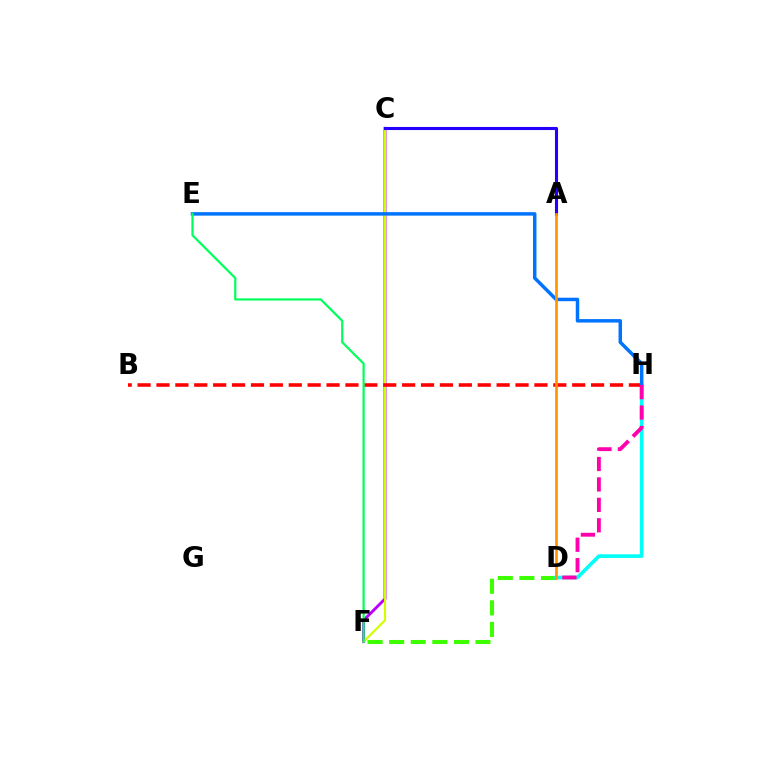{('C', 'F'): [{'color': '#b900ff', 'line_style': 'solid', 'thickness': 2.08}, {'color': '#d1ff00', 'line_style': 'solid', 'thickness': 1.56}], ('D', 'F'): [{'color': '#3dff00', 'line_style': 'dashed', 'thickness': 2.93}], ('D', 'H'): [{'color': '#00fff6', 'line_style': 'solid', 'thickness': 2.61}, {'color': '#ff00ac', 'line_style': 'dashed', 'thickness': 2.77}], ('B', 'H'): [{'color': '#ff0000', 'line_style': 'dashed', 'thickness': 2.57}], ('A', 'C'): [{'color': '#2500ff', 'line_style': 'solid', 'thickness': 2.23}], ('E', 'H'): [{'color': '#0074ff', 'line_style': 'solid', 'thickness': 2.51}], ('A', 'D'): [{'color': '#ff9400', 'line_style': 'solid', 'thickness': 1.92}], ('E', 'F'): [{'color': '#00ff5c', 'line_style': 'solid', 'thickness': 1.59}]}